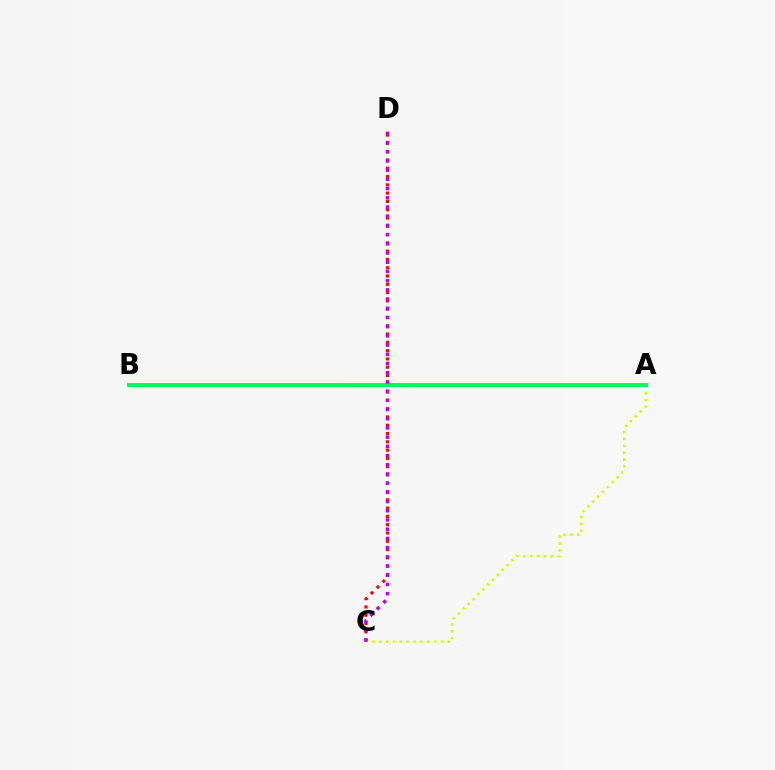{('C', 'D'): [{'color': '#ff0000', 'line_style': 'dotted', 'thickness': 2.25}, {'color': '#b900ff', 'line_style': 'dotted', 'thickness': 2.5}], ('A', 'C'): [{'color': '#d1ff00', 'line_style': 'dotted', 'thickness': 1.86}], ('A', 'B'): [{'color': '#0074ff', 'line_style': 'solid', 'thickness': 2.33}, {'color': '#00ff5c', 'line_style': 'solid', 'thickness': 2.79}]}